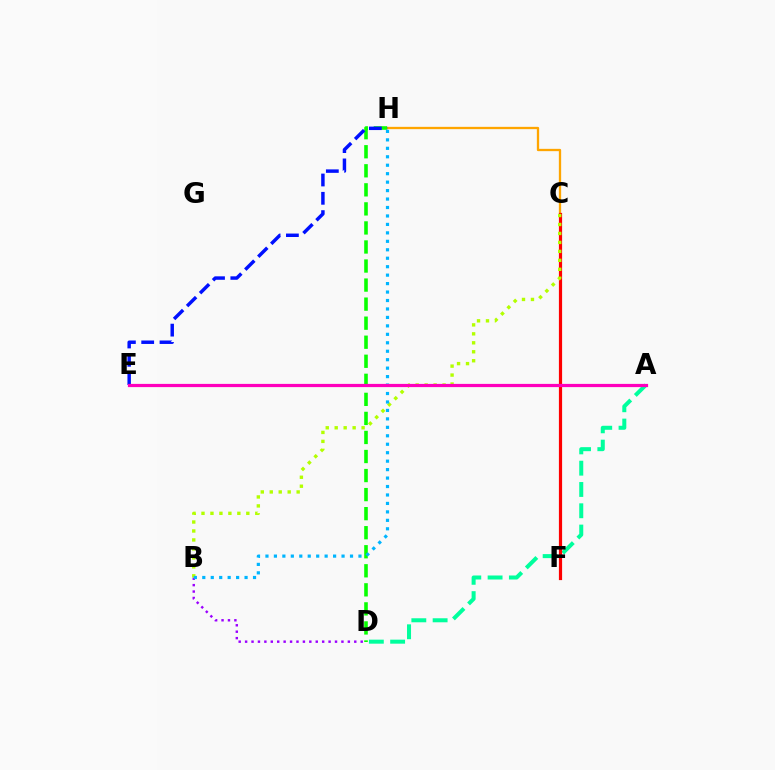{('C', 'H'): [{'color': '#ffa500', 'line_style': 'solid', 'thickness': 1.66}], ('A', 'D'): [{'color': '#00ff9d', 'line_style': 'dashed', 'thickness': 2.89}], ('C', 'F'): [{'color': '#ff0000', 'line_style': 'solid', 'thickness': 2.3}], ('B', 'D'): [{'color': '#9b00ff', 'line_style': 'dotted', 'thickness': 1.74}], ('D', 'H'): [{'color': '#08ff00', 'line_style': 'dashed', 'thickness': 2.59}], ('E', 'H'): [{'color': '#0010ff', 'line_style': 'dashed', 'thickness': 2.49}], ('B', 'C'): [{'color': '#b3ff00', 'line_style': 'dotted', 'thickness': 2.44}], ('B', 'H'): [{'color': '#00b5ff', 'line_style': 'dotted', 'thickness': 2.3}], ('A', 'E'): [{'color': '#ff00bd', 'line_style': 'solid', 'thickness': 2.31}]}